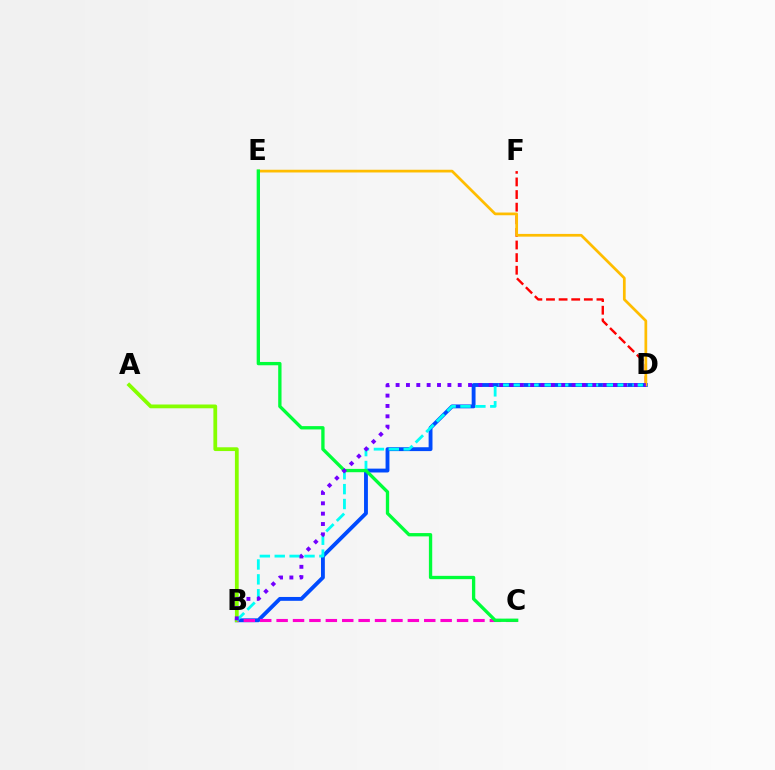{('B', 'D'): [{'color': '#004bff', 'line_style': 'solid', 'thickness': 2.78}, {'color': '#00fff6', 'line_style': 'dashed', 'thickness': 2.02}, {'color': '#7200ff', 'line_style': 'dotted', 'thickness': 2.81}], ('A', 'B'): [{'color': '#84ff00', 'line_style': 'solid', 'thickness': 2.72}], ('D', 'F'): [{'color': '#ff0000', 'line_style': 'dashed', 'thickness': 1.71}], ('B', 'C'): [{'color': '#ff00cf', 'line_style': 'dashed', 'thickness': 2.23}], ('D', 'E'): [{'color': '#ffbd00', 'line_style': 'solid', 'thickness': 1.96}], ('C', 'E'): [{'color': '#00ff39', 'line_style': 'solid', 'thickness': 2.39}]}